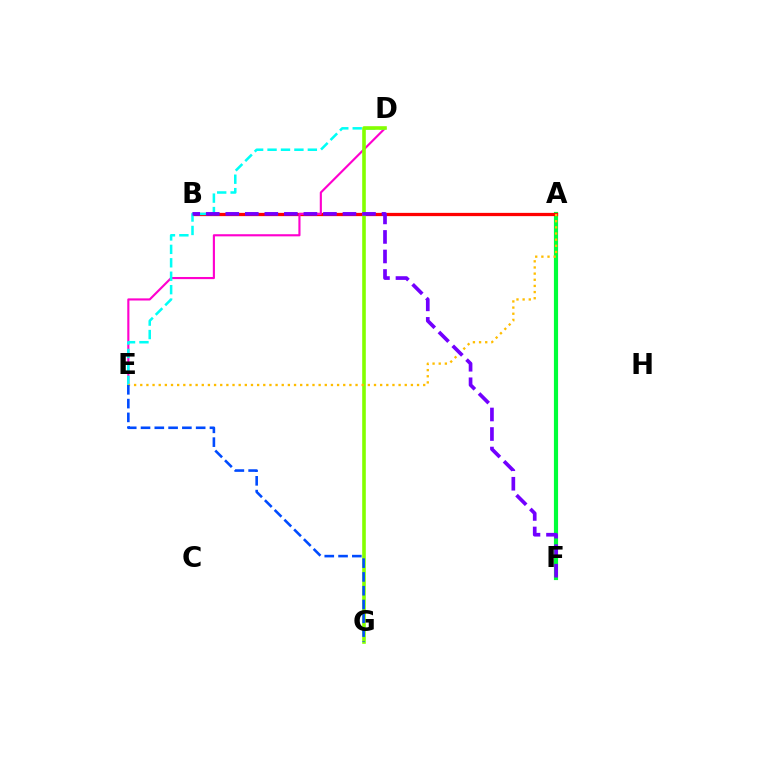{('A', 'F'): [{'color': '#00ff39', 'line_style': 'solid', 'thickness': 2.99}], ('A', 'B'): [{'color': '#ff0000', 'line_style': 'solid', 'thickness': 2.35}], ('D', 'E'): [{'color': '#ff00cf', 'line_style': 'solid', 'thickness': 1.54}, {'color': '#00fff6', 'line_style': 'dashed', 'thickness': 1.82}], ('D', 'G'): [{'color': '#84ff00', 'line_style': 'solid', 'thickness': 2.6}], ('A', 'E'): [{'color': '#ffbd00', 'line_style': 'dotted', 'thickness': 1.67}], ('B', 'F'): [{'color': '#7200ff', 'line_style': 'dashed', 'thickness': 2.65}], ('E', 'G'): [{'color': '#004bff', 'line_style': 'dashed', 'thickness': 1.87}]}